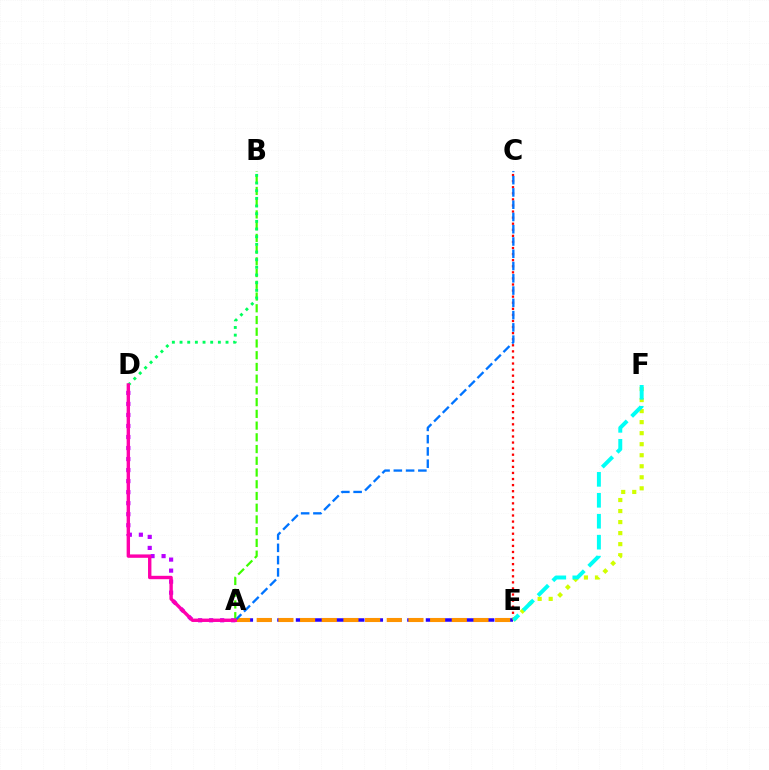{('A', 'D'): [{'color': '#b900ff', 'line_style': 'dotted', 'thickness': 3.0}, {'color': '#ff00ac', 'line_style': 'solid', 'thickness': 2.44}], ('A', 'E'): [{'color': '#2500ff', 'line_style': 'dashed', 'thickness': 2.52}, {'color': '#ff9400', 'line_style': 'dashed', 'thickness': 2.94}], ('E', 'F'): [{'color': '#d1ff00', 'line_style': 'dotted', 'thickness': 3.0}, {'color': '#00fff6', 'line_style': 'dashed', 'thickness': 2.85}], ('C', 'E'): [{'color': '#ff0000', 'line_style': 'dotted', 'thickness': 1.65}], ('A', 'B'): [{'color': '#3dff00', 'line_style': 'dashed', 'thickness': 1.59}], ('B', 'D'): [{'color': '#00ff5c', 'line_style': 'dotted', 'thickness': 2.08}], ('A', 'C'): [{'color': '#0074ff', 'line_style': 'dashed', 'thickness': 1.67}]}